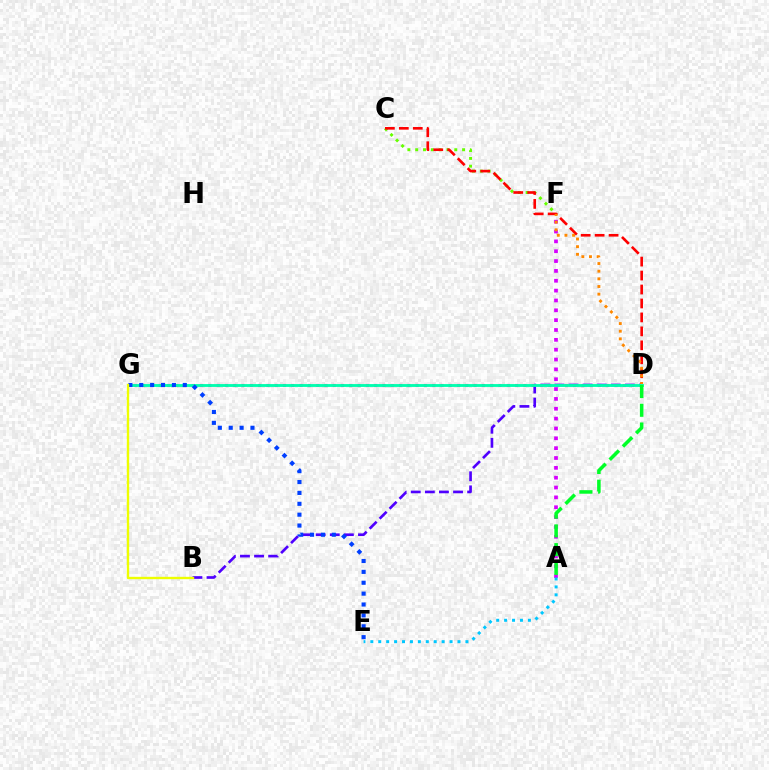{('C', 'F'): [{'color': '#66ff00', 'line_style': 'dotted', 'thickness': 2.12}], ('D', 'G'): [{'color': '#ff00a0', 'line_style': 'dotted', 'thickness': 2.25}, {'color': '#00ffaf', 'line_style': 'solid', 'thickness': 2.05}], ('C', 'D'): [{'color': '#ff0000', 'line_style': 'dashed', 'thickness': 1.9}], ('B', 'D'): [{'color': '#4f00ff', 'line_style': 'dashed', 'thickness': 1.92}], ('A', 'F'): [{'color': '#d600ff', 'line_style': 'dotted', 'thickness': 2.68}], ('A', 'E'): [{'color': '#00c7ff', 'line_style': 'dotted', 'thickness': 2.15}], ('D', 'F'): [{'color': '#ff8800', 'line_style': 'dotted', 'thickness': 2.08}], ('A', 'D'): [{'color': '#00ff27', 'line_style': 'dashed', 'thickness': 2.54}], ('E', 'G'): [{'color': '#003fff', 'line_style': 'dotted', 'thickness': 2.96}], ('B', 'G'): [{'color': '#eeff00', 'line_style': 'solid', 'thickness': 1.71}]}